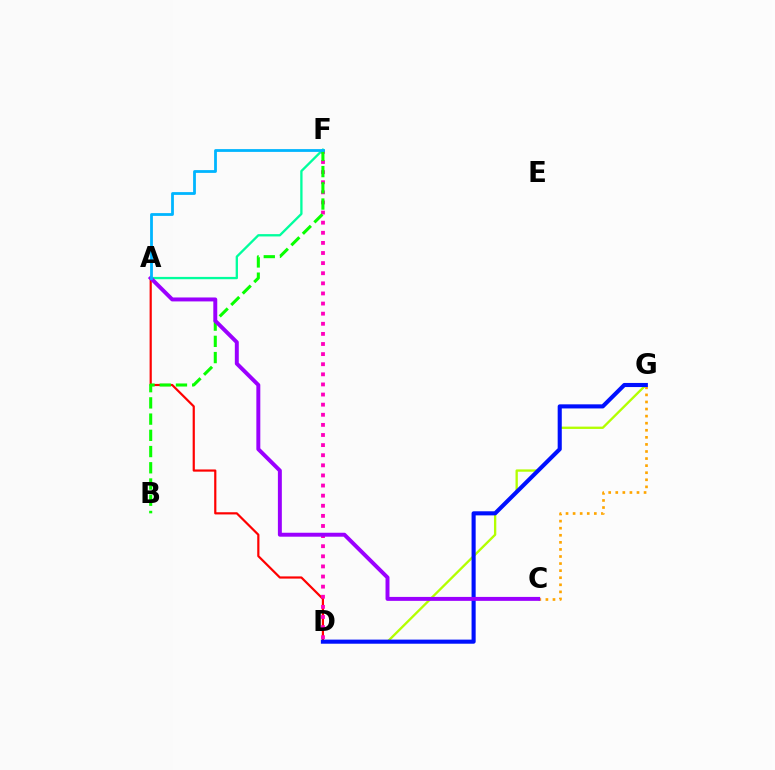{('C', 'G'): [{'color': '#ffa500', 'line_style': 'dotted', 'thickness': 1.92}], ('D', 'G'): [{'color': '#b3ff00', 'line_style': 'solid', 'thickness': 1.67}, {'color': '#0010ff', 'line_style': 'solid', 'thickness': 2.95}], ('A', 'D'): [{'color': '#ff0000', 'line_style': 'solid', 'thickness': 1.58}], ('D', 'F'): [{'color': '#ff00bd', 'line_style': 'dotted', 'thickness': 2.75}], ('A', 'F'): [{'color': '#00ff9d', 'line_style': 'solid', 'thickness': 1.67}, {'color': '#00b5ff', 'line_style': 'solid', 'thickness': 2.01}], ('B', 'F'): [{'color': '#08ff00', 'line_style': 'dashed', 'thickness': 2.2}], ('A', 'C'): [{'color': '#9b00ff', 'line_style': 'solid', 'thickness': 2.84}]}